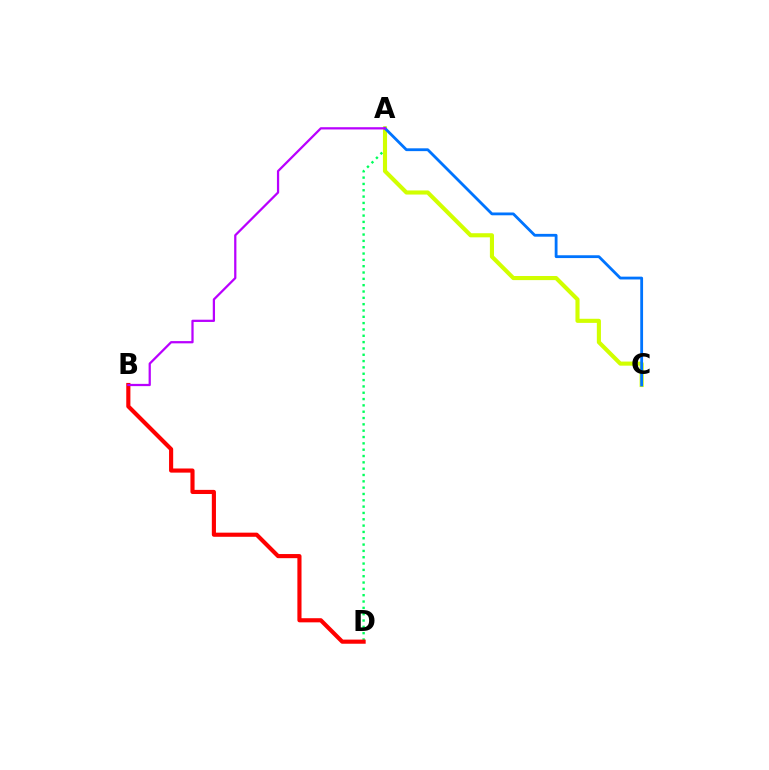{('A', 'D'): [{'color': '#00ff5c', 'line_style': 'dotted', 'thickness': 1.72}], ('A', 'C'): [{'color': '#d1ff00', 'line_style': 'solid', 'thickness': 2.96}, {'color': '#0074ff', 'line_style': 'solid', 'thickness': 2.02}], ('B', 'D'): [{'color': '#ff0000', 'line_style': 'solid', 'thickness': 2.97}], ('A', 'B'): [{'color': '#b900ff', 'line_style': 'solid', 'thickness': 1.62}]}